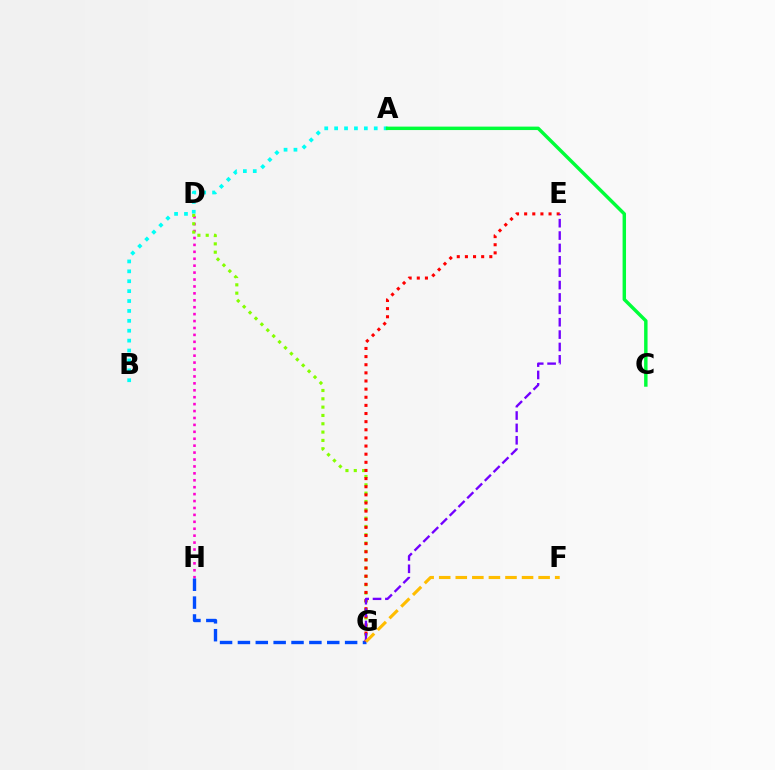{('D', 'H'): [{'color': '#ff00cf', 'line_style': 'dotted', 'thickness': 1.88}], ('A', 'B'): [{'color': '#00fff6', 'line_style': 'dotted', 'thickness': 2.69}], ('G', 'H'): [{'color': '#004bff', 'line_style': 'dashed', 'thickness': 2.43}], ('A', 'C'): [{'color': '#00ff39', 'line_style': 'solid', 'thickness': 2.47}], ('D', 'G'): [{'color': '#84ff00', 'line_style': 'dotted', 'thickness': 2.26}], ('E', 'G'): [{'color': '#ff0000', 'line_style': 'dotted', 'thickness': 2.21}, {'color': '#7200ff', 'line_style': 'dashed', 'thickness': 1.68}], ('F', 'G'): [{'color': '#ffbd00', 'line_style': 'dashed', 'thickness': 2.25}]}